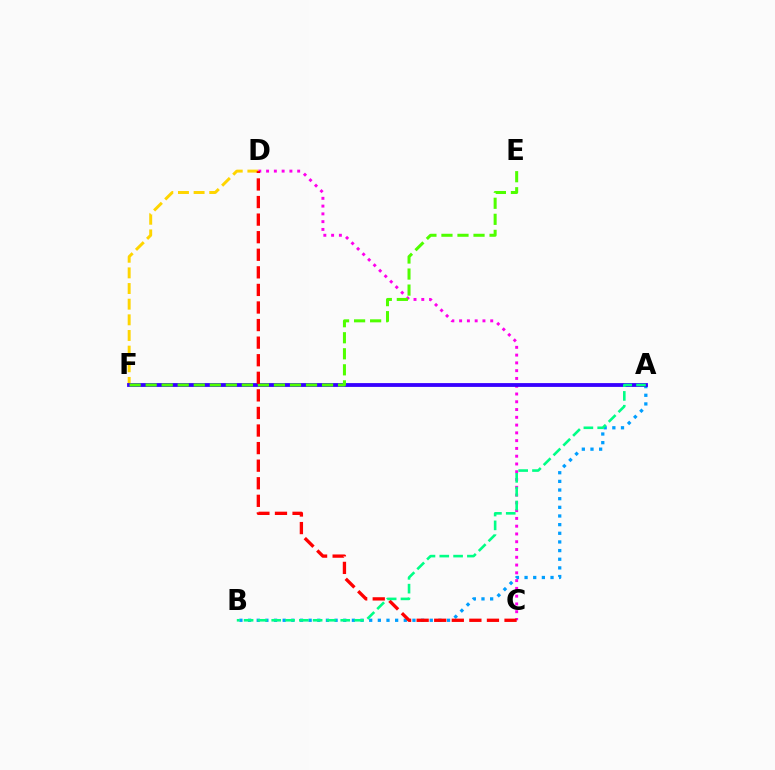{('A', 'B'): [{'color': '#009eff', 'line_style': 'dotted', 'thickness': 2.35}, {'color': '#00ff86', 'line_style': 'dashed', 'thickness': 1.88}], ('D', 'F'): [{'color': '#ffd500', 'line_style': 'dashed', 'thickness': 2.13}], ('C', 'D'): [{'color': '#ff00ed', 'line_style': 'dotted', 'thickness': 2.11}, {'color': '#ff0000', 'line_style': 'dashed', 'thickness': 2.39}], ('A', 'F'): [{'color': '#3700ff', 'line_style': 'solid', 'thickness': 2.74}], ('E', 'F'): [{'color': '#4fff00', 'line_style': 'dashed', 'thickness': 2.18}]}